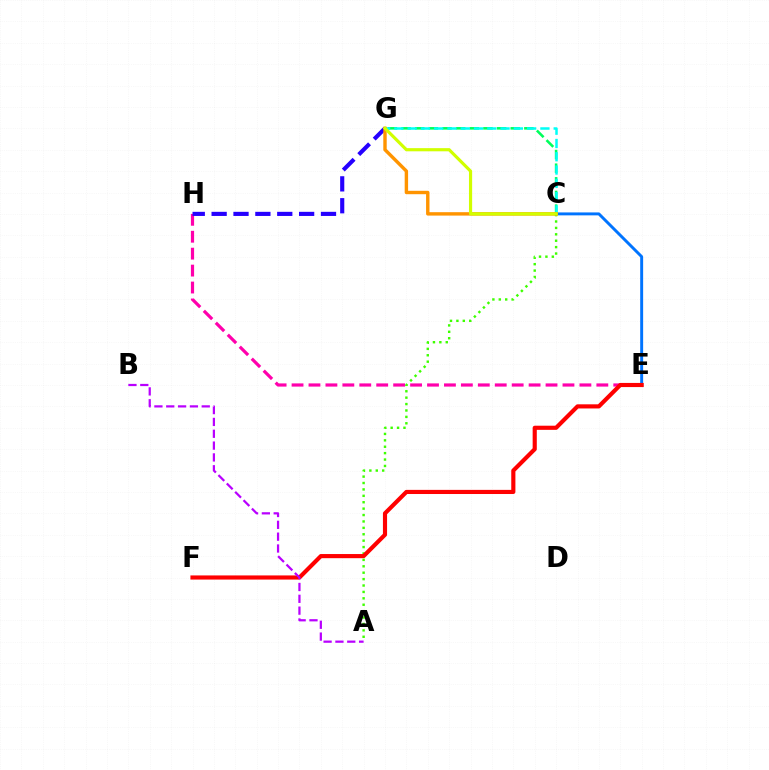{('C', 'E'): [{'color': '#0074ff', 'line_style': 'solid', 'thickness': 2.11}], ('E', 'H'): [{'color': '#ff00ac', 'line_style': 'dashed', 'thickness': 2.3}], ('C', 'G'): [{'color': '#00ff5c', 'line_style': 'dashed', 'thickness': 1.85}, {'color': '#00fff6', 'line_style': 'dashed', 'thickness': 1.8}, {'color': '#ff9400', 'line_style': 'solid', 'thickness': 2.45}, {'color': '#d1ff00', 'line_style': 'solid', 'thickness': 2.28}], ('G', 'H'): [{'color': '#2500ff', 'line_style': 'dashed', 'thickness': 2.97}], ('A', 'C'): [{'color': '#3dff00', 'line_style': 'dotted', 'thickness': 1.74}], ('E', 'F'): [{'color': '#ff0000', 'line_style': 'solid', 'thickness': 2.98}], ('A', 'B'): [{'color': '#b900ff', 'line_style': 'dashed', 'thickness': 1.61}]}